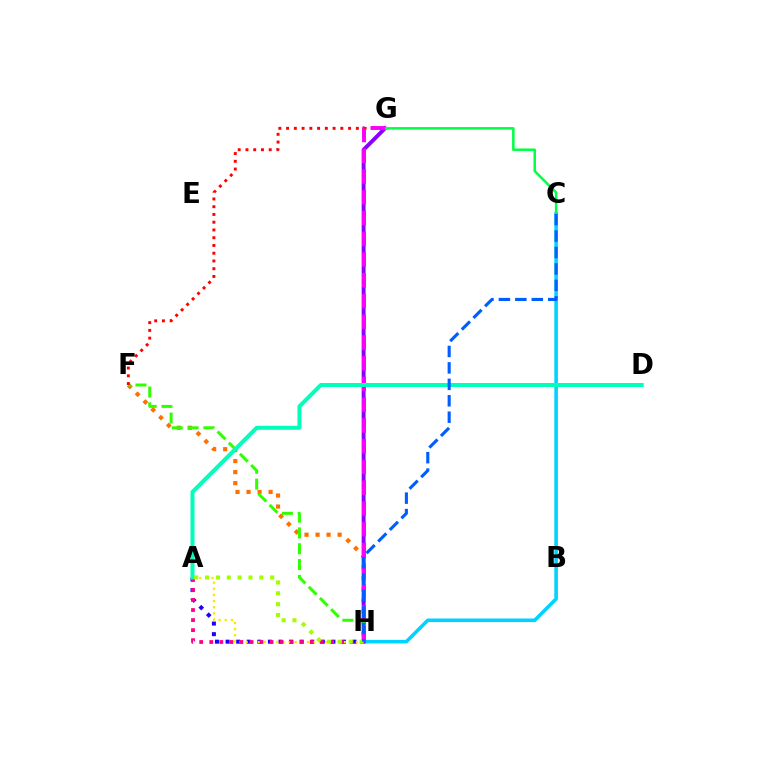{('A', 'H'): [{'color': '#1900ff', 'line_style': 'dotted', 'thickness': 2.88}, {'color': '#ffe600', 'line_style': 'dotted', 'thickness': 1.67}, {'color': '#ff0088', 'line_style': 'dotted', 'thickness': 2.73}, {'color': '#a2ff00', 'line_style': 'dotted', 'thickness': 2.95}], ('C', 'H'): [{'color': '#00d3ff', 'line_style': 'solid', 'thickness': 2.58}, {'color': '#005dff', 'line_style': 'dashed', 'thickness': 2.23}], ('F', 'H'): [{'color': '#ff7000', 'line_style': 'dotted', 'thickness': 3.0}, {'color': '#31ff00', 'line_style': 'dashed', 'thickness': 2.15}], ('G', 'H'): [{'color': '#8a00ff', 'line_style': 'solid', 'thickness': 2.81}, {'color': '#fa00f9', 'line_style': 'dashed', 'thickness': 2.82}], ('C', 'G'): [{'color': '#00ff45', 'line_style': 'solid', 'thickness': 1.81}], ('F', 'G'): [{'color': '#ff0000', 'line_style': 'dotted', 'thickness': 2.11}], ('A', 'D'): [{'color': '#00ffbb', 'line_style': 'solid', 'thickness': 2.89}]}